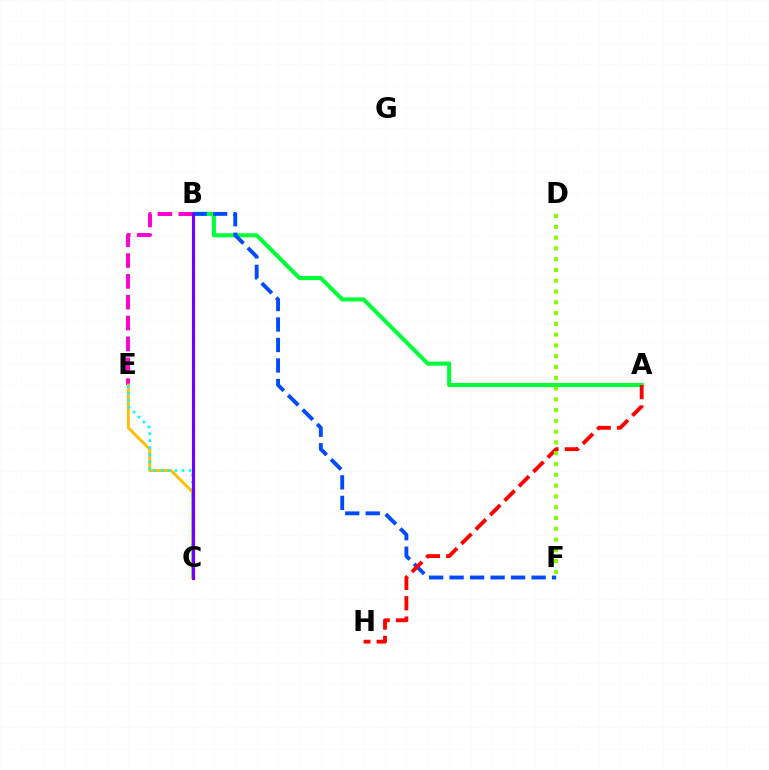{('A', 'B'): [{'color': '#00ff39', 'line_style': 'solid', 'thickness': 2.93}], ('B', 'E'): [{'color': '#ff00cf', 'line_style': 'dashed', 'thickness': 2.83}], ('C', 'E'): [{'color': '#ffbd00', 'line_style': 'solid', 'thickness': 2.07}, {'color': '#00fff6', 'line_style': 'dotted', 'thickness': 1.91}], ('B', 'F'): [{'color': '#004bff', 'line_style': 'dashed', 'thickness': 2.78}], ('B', 'C'): [{'color': '#7200ff', 'line_style': 'solid', 'thickness': 2.27}], ('A', 'H'): [{'color': '#ff0000', 'line_style': 'dashed', 'thickness': 2.77}], ('D', 'F'): [{'color': '#84ff00', 'line_style': 'dotted', 'thickness': 2.93}]}